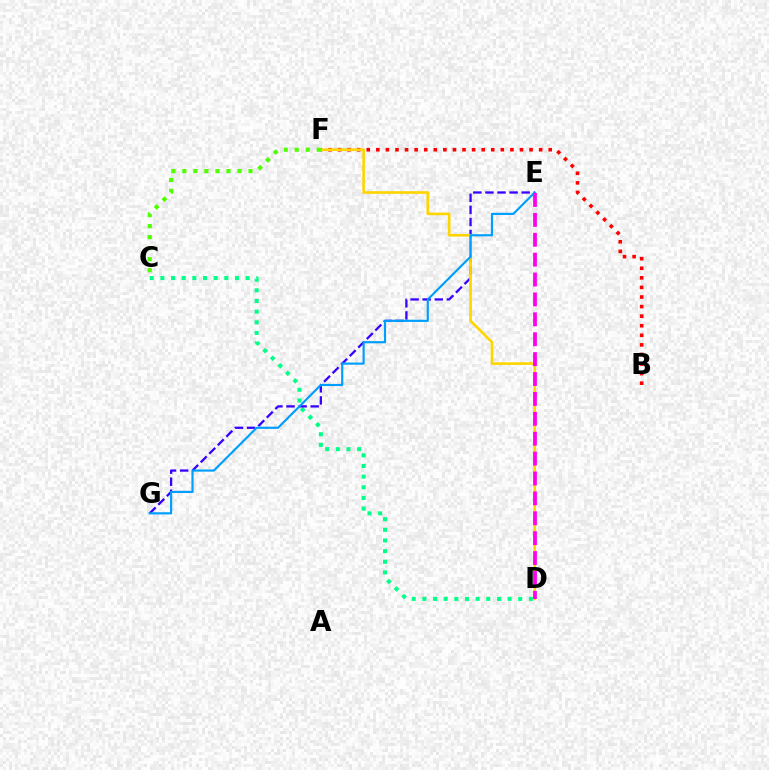{('B', 'F'): [{'color': '#ff0000', 'line_style': 'dotted', 'thickness': 2.6}], ('C', 'D'): [{'color': '#00ff86', 'line_style': 'dotted', 'thickness': 2.89}], ('E', 'G'): [{'color': '#3700ff', 'line_style': 'dashed', 'thickness': 1.64}, {'color': '#009eff', 'line_style': 'solid', 'thickness': 1.56}], ('D', 'F'): [{'color': '#ffd500', 'line_style': 'solid', 'thickness': 1.9}], ('D', 'E'): [{'color': '#ff00ed', 'line_style': 'dashed', 'thickness': 2.7}], ('C', 'F'): [{'color': '#4fff00', 'line_style': 'dotted', 'thickness': 2.99}]}